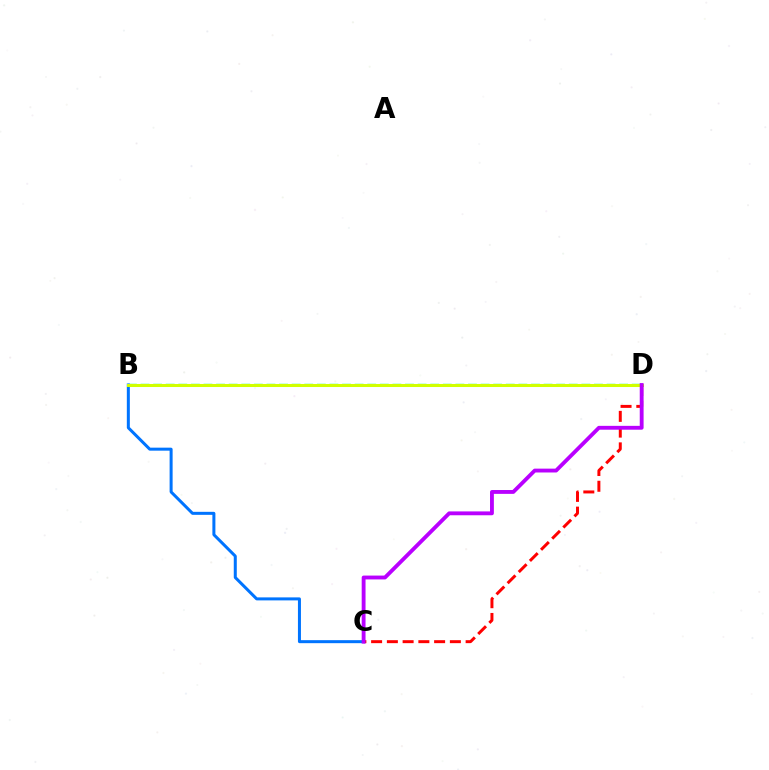{('B', 'D'): [{'color': '#00ff5c', 'line_style': 'dashed', 'thickness': 1.71}, {'color': '#d1ff00', 'line_style': 'solid', 'thickness': 2.18}], ('B', 'C'): [{'color': '#0074ff', 'line_style': 'solid', 'thickness': 2.17}], ('C', 'D'): [{'color': '#ff0000', 'line_style': 'dashed', 'thickness': 2.14}, {'color': '#b900ff', 'line_style': 'solid', 'thickness': 2.77}]}